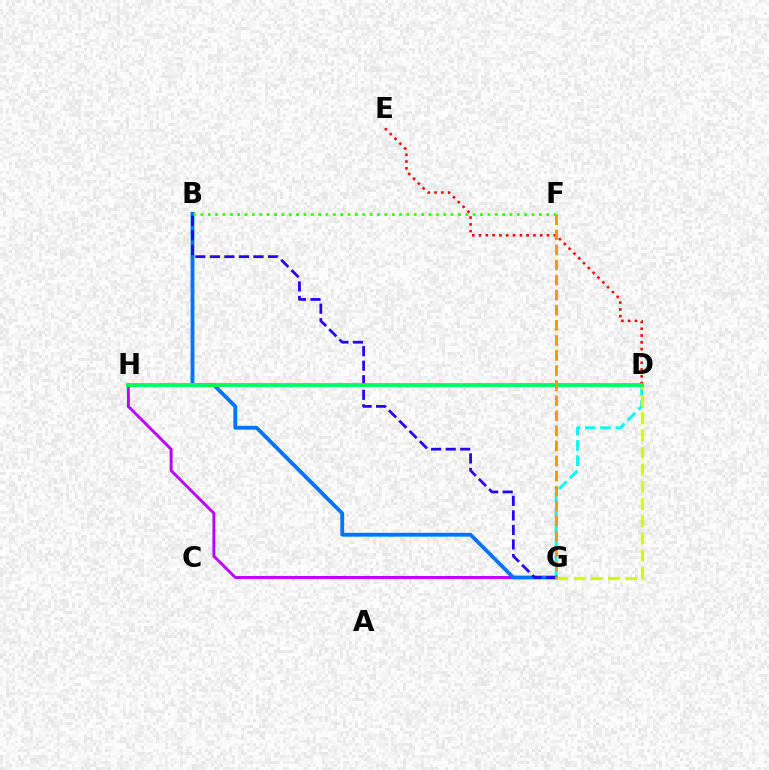{('G', 'H'): [{'color': '#b900ff', 'line_style': 'solid', 'thickness': 2.1}], ('D', 'G'): [{'color': '#00fff6', 'line_style': 'dashed', 'thickness': 2.07}, {'color': '#d1ff00', 'line_style': 'dashed', 'thickness': 2.33}], ('B', 'G'): [{'color': '#0074ff', 'line_style': 'solid', 'thickness': 2.74}, {'color': '#2500ff', 'line_style': 'dashed', 'thickness': 1.98}], ('D', 'E'): [{'color': '#ff0000', 'line_style': 'dotted', 'thickness': 1.85}], ('D', 'H'): [{'color': '#ff00ac', 'line_style': 'dotted', 'thickness': 2.09}, {'color': '#00ff5c', 'line_style': 'solid', 'thickness': 2.73}], ('B', 'F'): [{'color': '#3dff00', 'line_style': 'dotted', 'thickness': 2.0}], ('F', 'G'): [{'color': '#ff9400', 'line_style': 'dashed', 'thickness': 2.05}]}